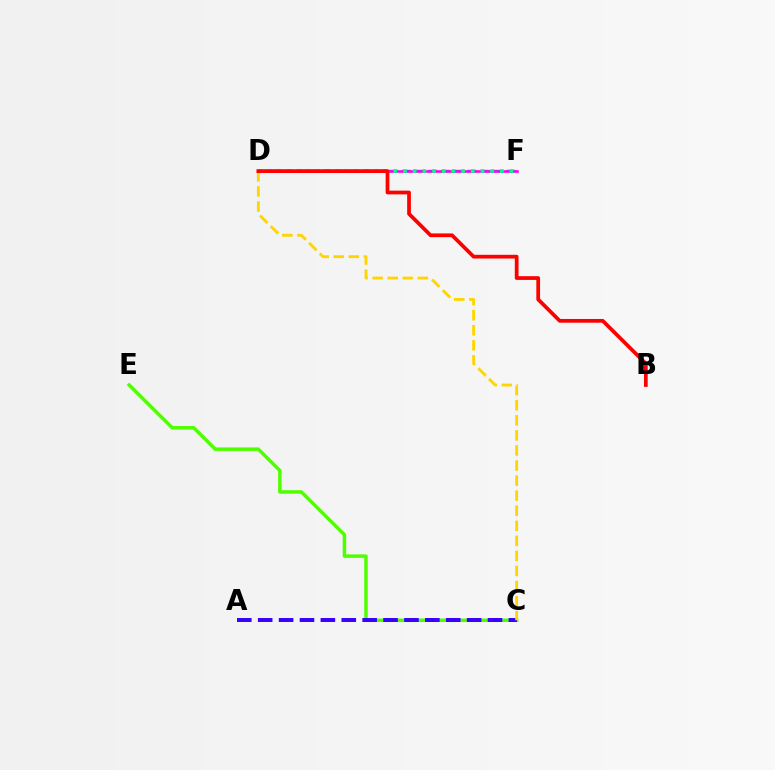{('C', 'E'): [{'color': '#4fff00', 'line_style': 'solid', 'thickness': 2.51}], ('D', 'F'): [{'color': '#009eff', 'line_style': 'dashed', 'thickness': 1.78}, {'color': '#ff00ed', 'line_style': 'solid', 'thickness': 1.85}, {'color': '#00ff86', 'line_style': 'dotted', 'thickness': 2.63}], ('A', 'C'): [{'color': '#3700ff', 'line_style': 'dashed', 'thickness': 2.84}], ('C', 'D'): [{'color': '#ffd500', 'line_style': 'dashed', 'thickness': 2.05}], ('B', 'D'): [{'color': '#ff0000', 'line_style': 'solid', 'thickness': 2.69}]}